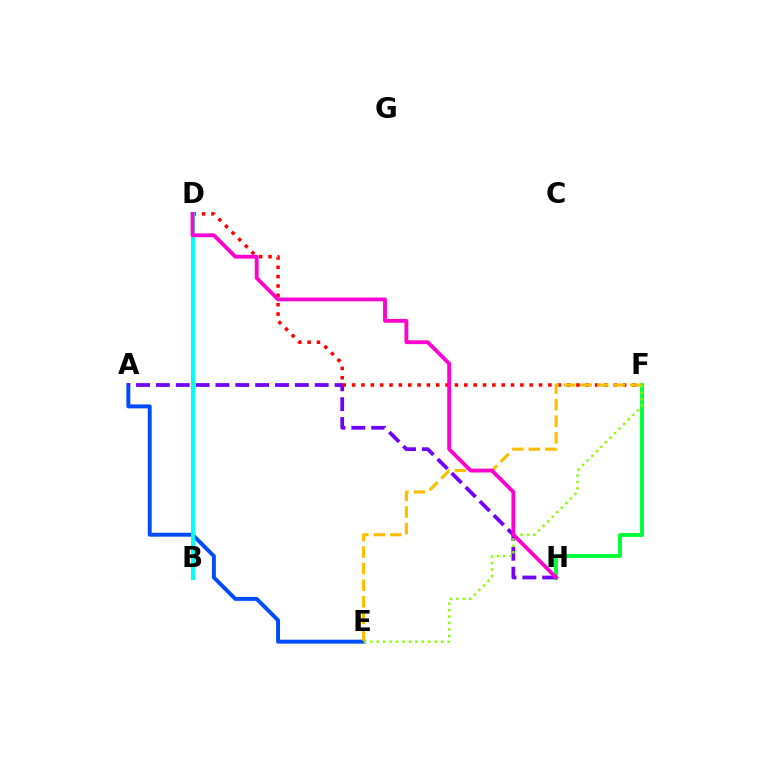{('A', 'E'): [{'color': '#004bff', 'line_style': 'solid', 'thickness': 2.83}], ('A', 'H'): [{'color': '#7200ff', 'line_style': 'dashed', 'thickness': 2.7}], ('F', 'H'): [{'color': '#00ff39', 'line_style': 'solid', 'thickness': 2.8}], ('D', 'F'): [{'color': '#ff0000', 'line_style': 'dotted', 'thickness': 2.54}], ('B', 'D'): [{'color': '#00fff6', 'line_style': 'solid', 'thickness': 2.91}], ('E', 'F'): [{'color': '#ffbd00', 'line_style': 'dashed', 'thickness': 2.25}, {'color': '#84ff00', 'line_style': 'dotted', 'thickness': 1.75}], ('D', 'H'): [{'color': '#ff00cf', 'line_style': 'solid', 'thickness': 2.75}]}